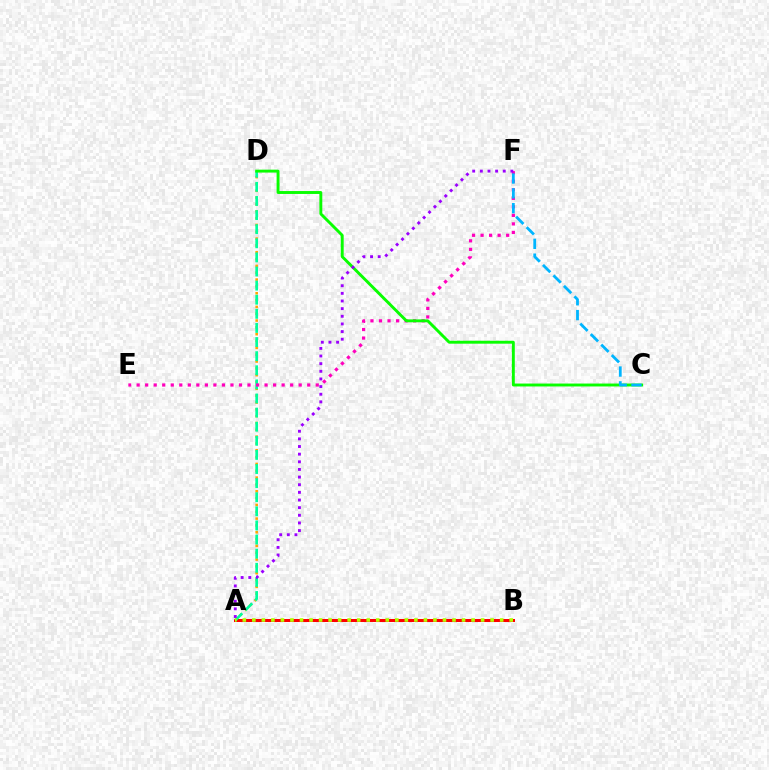{('A', 'B'): [{'color': '#0010ff', 'line_style': 'dashed', 'thickness': 1.82}, {'color': '#ff0000', 'line_style': 'solid', 'thickness': 2.17}, {'color': '#b3ff00', 'line_style': 'dotted', 'thickness': 2.59}], ('A', 'D'): [{'color': '#ffa500', 'line_style': 'dotted', 'thickness': 1.86}, {'color': '#00ff9d', 'line_style': 'dashed', 'thickness': 1.92}], ('E', 'F'): [{'color': '#ff00bd', 'line_style': 'dotted', 'thickness': 2.32}], ('C', 'D'): [{'color': '#08ff00', 'line_style': 'solid', 'thickness': 2.1}], ('C', 'F'): [{'color': '#00b5ff', 'line_style': 'dashed', 'thickness': 2.02}], ('A', 'F'): [{'color': '#9b00ff', 'line_style': 'dotted', 'thickness': 2.08}]}